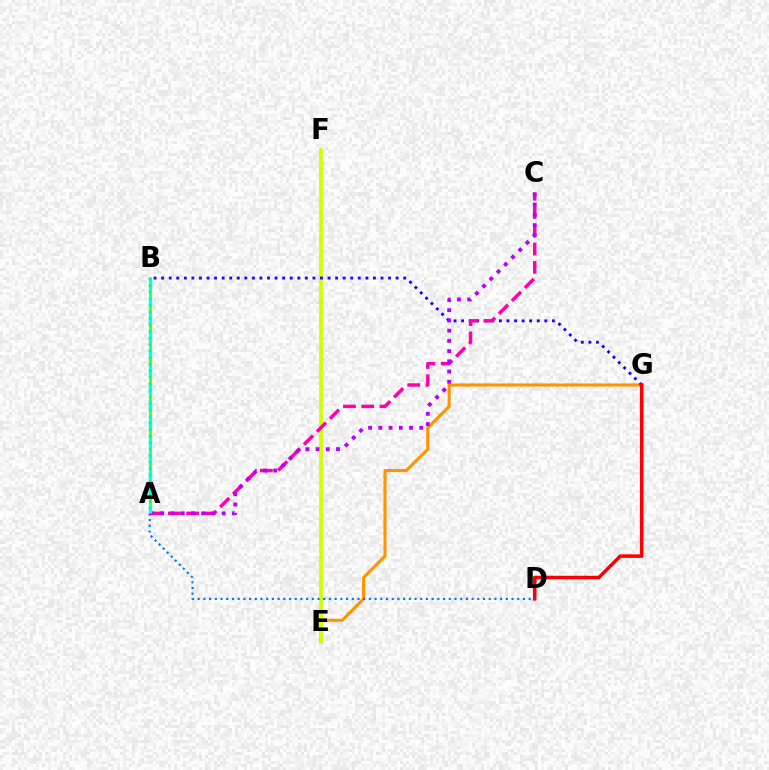{('E', 'G'): [{'color': '#ff9400', 'line_style': 'solid', 'thickness': 2.24}], ('E', 'F'): [{'color': '#d1ff00', 'line_style': 'solid', 'thickness': 2.67}], ('A', 'B'): [{'color': '#3dff00', 'line_style': 'solid', 'thickness': 1.86}, {'color': '#00fff6', 'line_style': 'dashed', 'thickness': 2.36}, {'color': '#00ff5c', 'line_style': 'dotted', 'thickness': 1.78}], ('B', 'G'): [{'color': '#2500ff', 'line_style': 'dotted', 'thickness': 2.06}], ('A', 'C'): [{'color': '#ff00ac', 'line_style': 'dashed', 'thickness': 2.48}, {'color': '#b900ff', 'line_style': 'dotted', 'thickness': 2.78}], ('D', 'G'): [{'color': '#ff0000', 'line_style': 'solid', 'thickness': 2.53}], ('A', 'D'): [{'color': '#0074ff', 'line_style': 'dotted', 'thickness': 1.55}]}